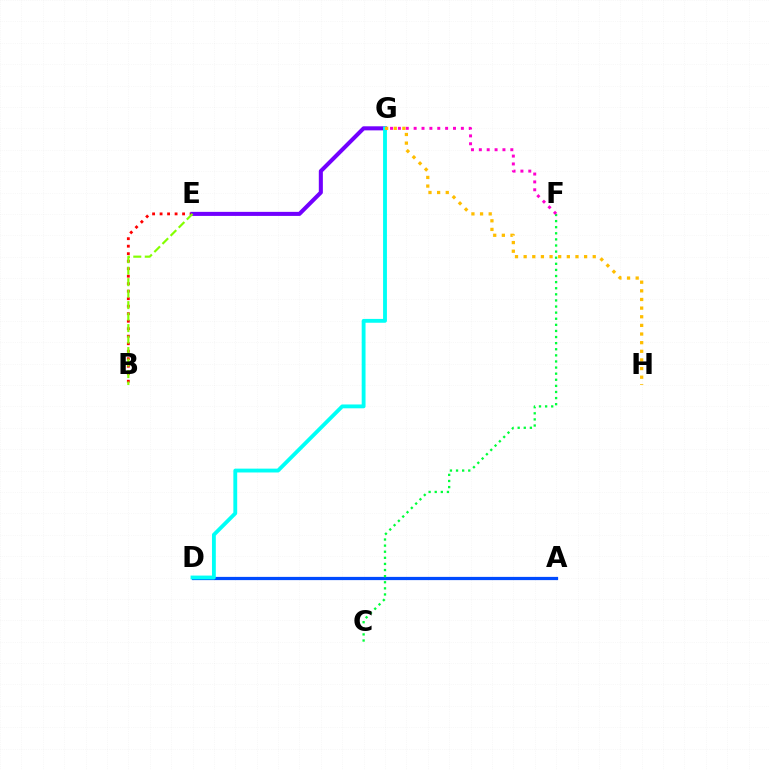{('A', 'D'): [{'color': '#004bff', 'line_style': 'solid', 'thickness': 2.32}], ('B', 'E'): [{'color': '#ff0000', 'line_style': 'dotted', 'thickness': 2.04}, {'color': '#84ff00', 'line_style': 'dashed', 'thickness': 1.56}], ('E', 'G'): [{'color': '#7200ff', 'line_style': 'solid', 'thickness': 2.92}], ('C', 'F'): [{'color': '#00ff39', 'line_style': 'dotted', 'thickness': 1.66}], ('F', 'G'): [{'color': '#ff00cf', 'line_style': 'dotted', 'thickness': 2.14}], ('D', 'G'): [{'color': '#00fff6', 'line_style': 'solid', 'thickness': 2.77}], ('G', 'H'): [{'color': '#ffbd00', 'line_style': 'dotted', 'thickness': 2.35}]}